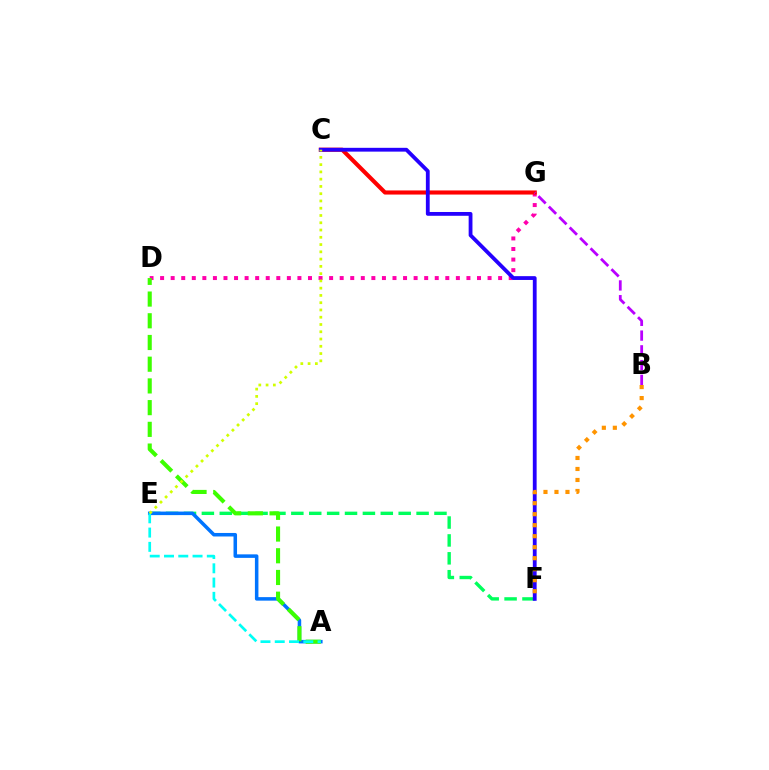{('D', 'G'): [{'color': '#ff00ac', 'line_style': 'dotted', 'thickness': 2.87}], ('E', 'F'): [{'color': '#00ff5c', 'line_style': 'dashed', 'thickness': 2.43}], ('C', 'G'): [{'color': '#ff0000', 'line_style': 'solid', 'thickness': 2.96}], ('A', 'E'): [{'color': '#0074ff', 'line_style': 'solid', 'thickness': 2.53}, {'color': '#00fff6', 'line_style': 'dashed', 'thickness': 1.94}], ('B', 'G'): [{'color': '#b900ff', 'line_style': 'dashed', 'thickness': 2.0}], ('A', 'D'): [{'color': '#3dff00', 'line_style': 'dashed', 'thickness': 2.95}], ('C', 'F'): [{'color': '#2500ff', 'line_style': 'solid', 'thickness': 2.74}], ('B', 'F'): [{'color': '#ff9400', 'line_style': 'dotted', 'thickness': 2.99}], ('C', 'E'): [{'color': '#d1ff00', 'line_style': 'dotted', 'thickness': 1.97}]}